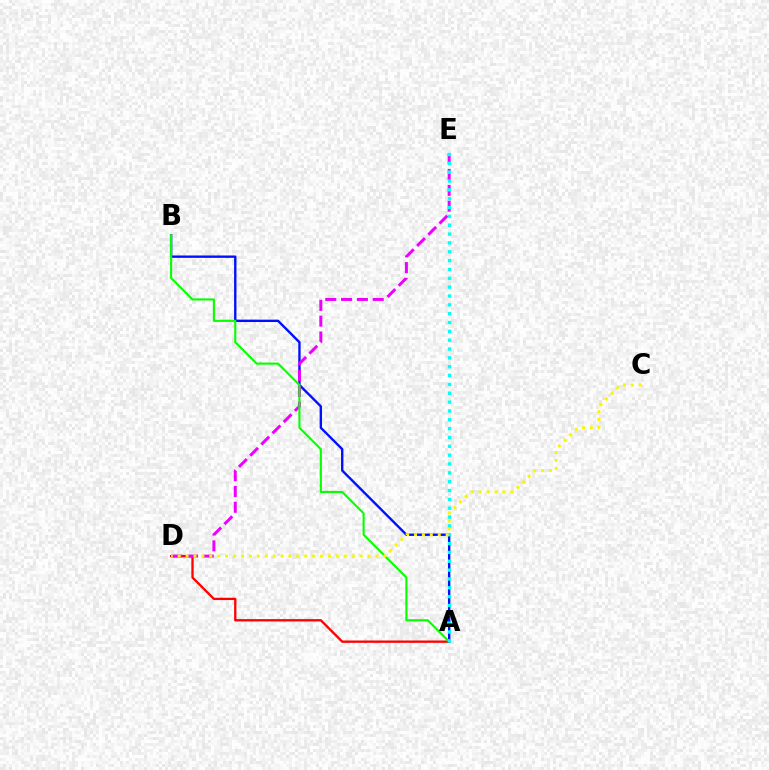{('A', 'D'): [{'color': '#ff0000', 'line_style': 'solid', 'thickness': 1.67}], ('A', 'B'): [{'color': '#0010ff', 'line_style': 'solid', 'thickness': 1.71}, {'color': '#08ff00', 'line_style': 'solid', 'thickness': 1.53}], ('D', 'E'): [{'color': '#ee00ff', 'line_style': 'dashed', 'thickness': 2.15}], ('A', 'E'): [{'color': '#00fff6', 'line_style': 'dotted', 'thickness': 2.4}], ('C', 'D'): [{'color': '#fcf500', 'line_style': 'dotted', 'thickness': 2.15}]}